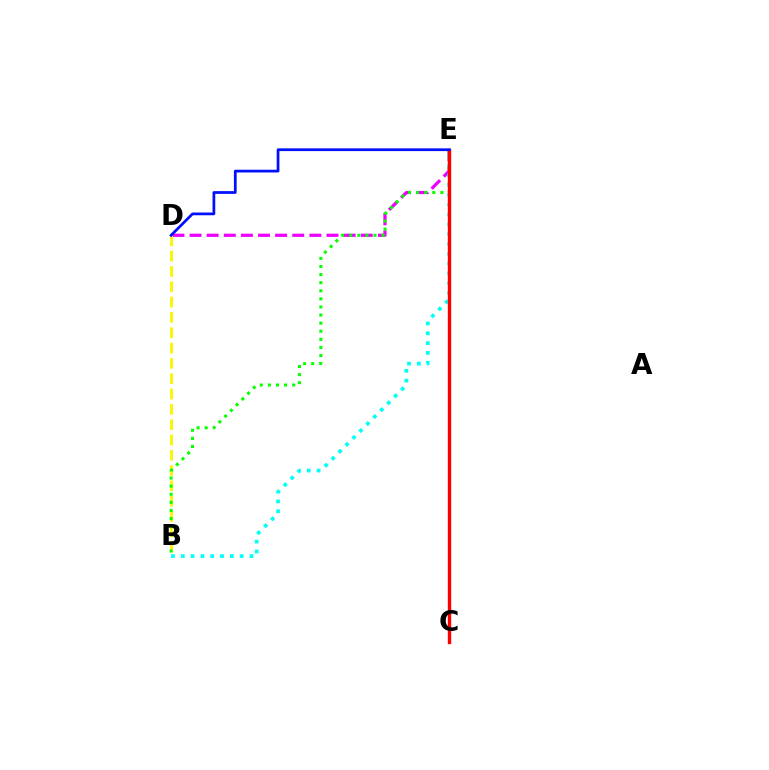{('D', 'E'): [{'color': '#ee00ff', 'line_style': 'dashed', 'thickness': 2.33}, {'color': '#0010ff', 'line_style': 'solid', 'thickness': 1.97}], ('B', 'D'): [{'color': '#fcf500', 'line_style': 'dashed', 'thickness': 2.08}], ('B', 'E'): [{'color': '#08ff00', 'line_style': 'dotted', 'thickness': 2.2}, {'color': '#00fff6', 'line_style': 'dotted', 'thickness': 2.67}], ('C', 'E'): [{'color': '#ff0000', 'line_style': 'solid', 'thickness': 2.43}]}